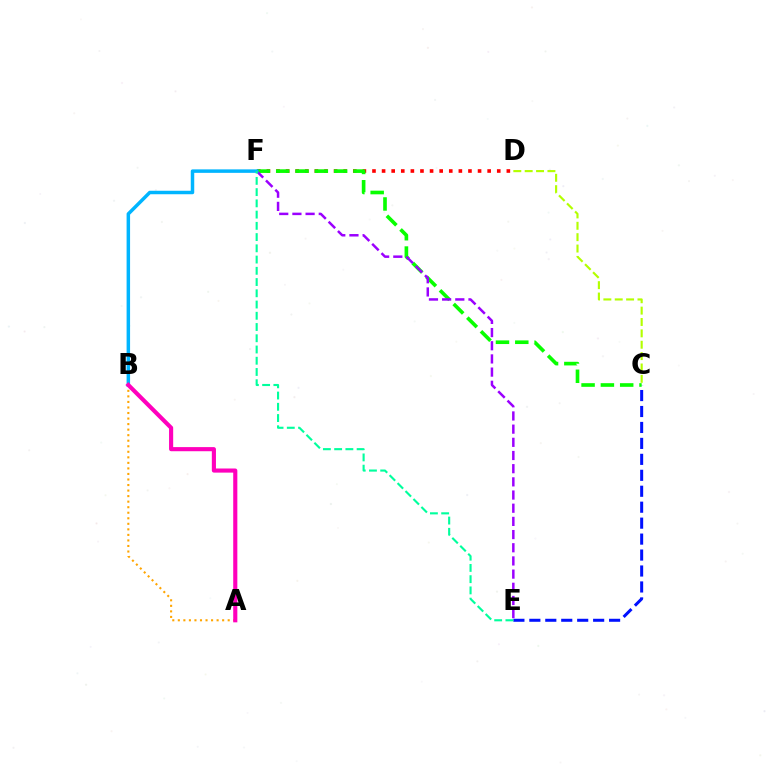{('D', 'F'): [{'color': '#ff0000', 'line_style': 'dotted', 'thickness': 2.61}], ('C', 'E'): [{'color': '#0010ff', 'line_style': 'dashed', 'thickness': 2.17}], ('C', 'F'): [{'color': '#08ff00', 'line_style': 'dashed', 'thickness': 2.62}], ('A', 'B'): [{'color': '#ffa500', 'line_style': 'dotted', 'thickness': 1.51}, {'color': '#ff00bd', 'line_style': 'solid', 'thickness': 2.97}], ('E', 'F'): [{'color': '#9b00ff', 'line_style': 'dashed', 'thickness': 1.79}, {'color': '#00ff9d', 'line_style': 'dashed', 'thickness': 1.53}], ('B', 'F'): [{'color': '#00b5ff', 'line_style': 'solid', 'thickness': 2.51}], ('C', 'D'): [{'color': '#b3ff00', 'line_style': 'dashed', 'thickness': 1.54}]}